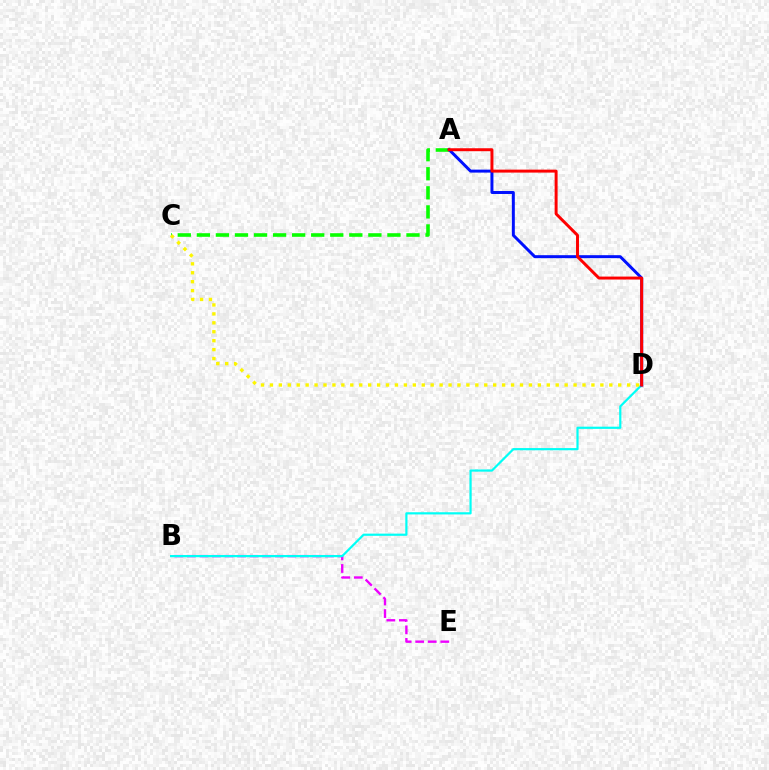{('B', 'E'): [{'color': '#ee00ff', 'line_style': 'dashed', 'thickness': 1.71}], ('B', 'D'): [{'color': '#00fff6', 'line_style': 'solid', 'thickness': 1.58}], ('A', 'C'): [{'color': '#08ff00', 'line_style': 'dashed', 'thickness': 2.59}], ('A', 'D'): [{'color': '#0010ff', 'line_style': 'solid', 'thickness': 2.14}, {'color': '#ff0000', 'line_style': 'solid', 'thickness': 2.13}], ('C', 'D'): [{'color': '#fcf500', 'line_style': 'dotted', 'thickness': 2.43}]}